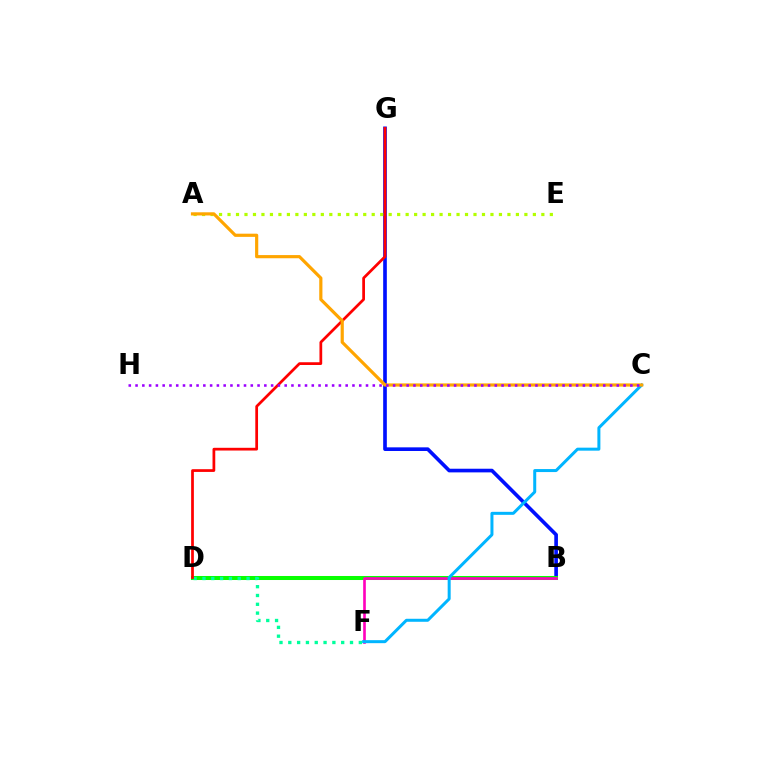{('B', 'G'): [{'color': '#0010ff', 'line_style': 'solid', 'thickness': 2.63}], ('B', 'D'): [{'color': '#08ff00', 'line_style': 'solid', 'thickness': 2.9}], ('B', 'F'): [{'color': '#ff00bd', 'line_style': 'solid', 'thickness': 1.9}], ('A', 'E'): [{'color': '#b3ff00', 'line_style': 'dotted', 'thickness': 2.3}], ('D', 'F'): [{'color': '#00ff9d', 'line_style': 'dotted', 'thickness': 2.39}], ('D', 'G'): [{'color': '#ff0000', 'line_style': 'solid', 'thickness': 1.97}], ('C', 'F'): [{'color': '#00b5ff', 'line_style': 'solid', 'thickness': 2.16}], ('A', 'C'): [{'color': '#ffa500', 'line_style': 'solid', 'thickness': 2.29}], ('C', 'H'): [{'color': '#9b00ff', 'line_style': 'dotted', 'thickness': 1.84}]}